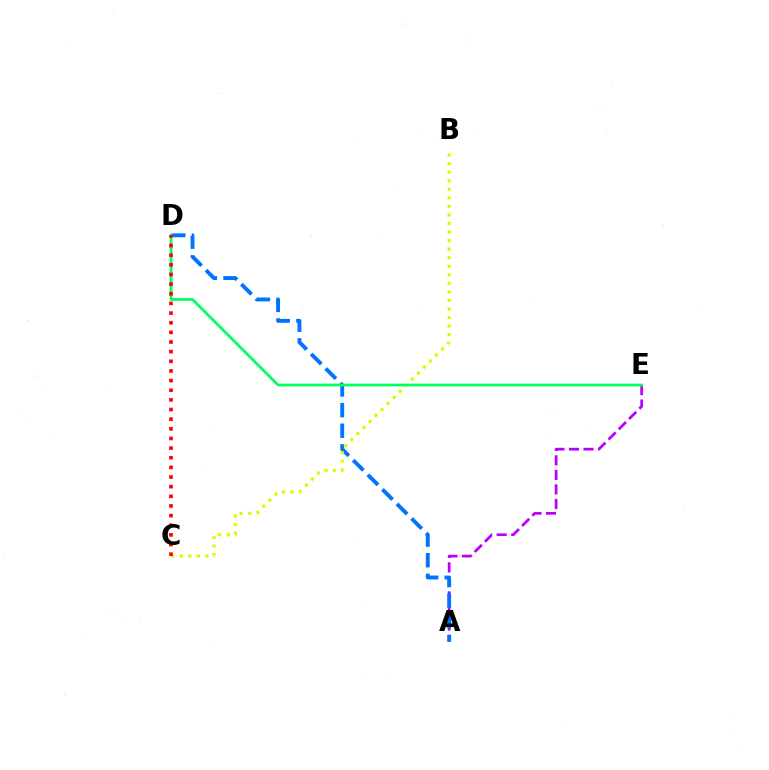{('A', 'E'): [{'color': '#b900ff', 'line_style': 'dashed', 'thickness': 1.97}], ('A', 'D'): [{'color': '#0074ff', 'line_style': 'dashed', 'thickness': 2.8}], ('B', 'C'): [{'color': '#d1ff00', 'line_style': 'dotted', 'thickness': 2.32}], ('D', 'E'): [{'color': '#00ff5c', 'line_style': 'solid', 'thickness': 1.96}], ('C', 'D'): [{'color': '#ff0000', 'line_style': 'dotted', 'thickness': 2.62}]}